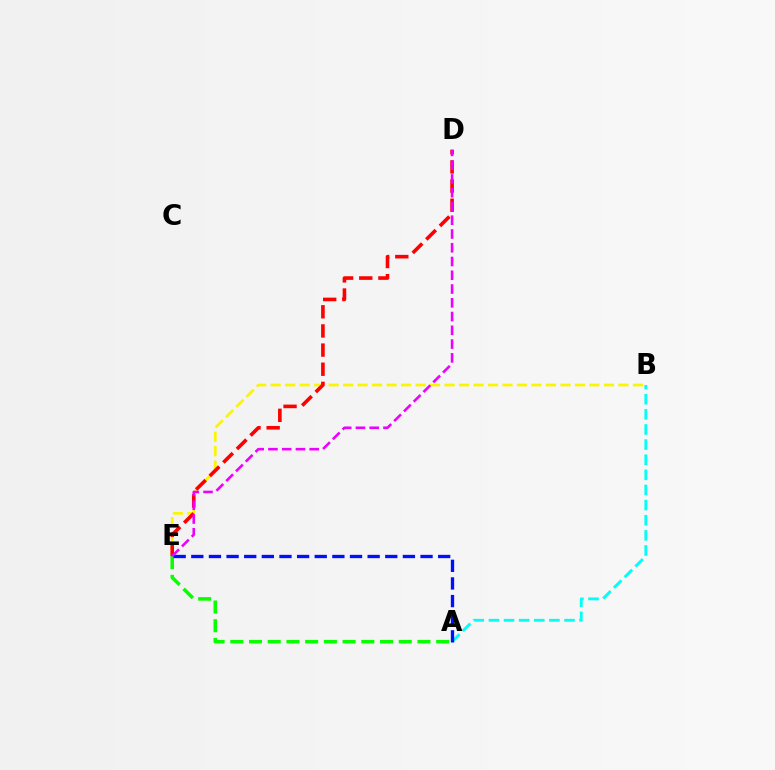{('A', 'B'): [{'color': '#00fff6', 'line_style': 'dashed', 'thickness': 2.05}], ('B', 'E'): [{'color': '#fcf500', 'line_style': 'dashed', 'thickness': 1.97}], ('A', 'E'): [{'color': '#08ff00', 'line_style': 'dashed', 'thickness': 2.54}, {'color': '#0010ff', 'line_style': 'dashed', 'thickness': 2.4}], ('D', 'E'): [{'color': '#ff0000', 'line_style': 'dashed', 'thickness': 2.6}, {'color': '#ee00ff', 'line_style': 'dashed', 'thickness': 1.87}]}